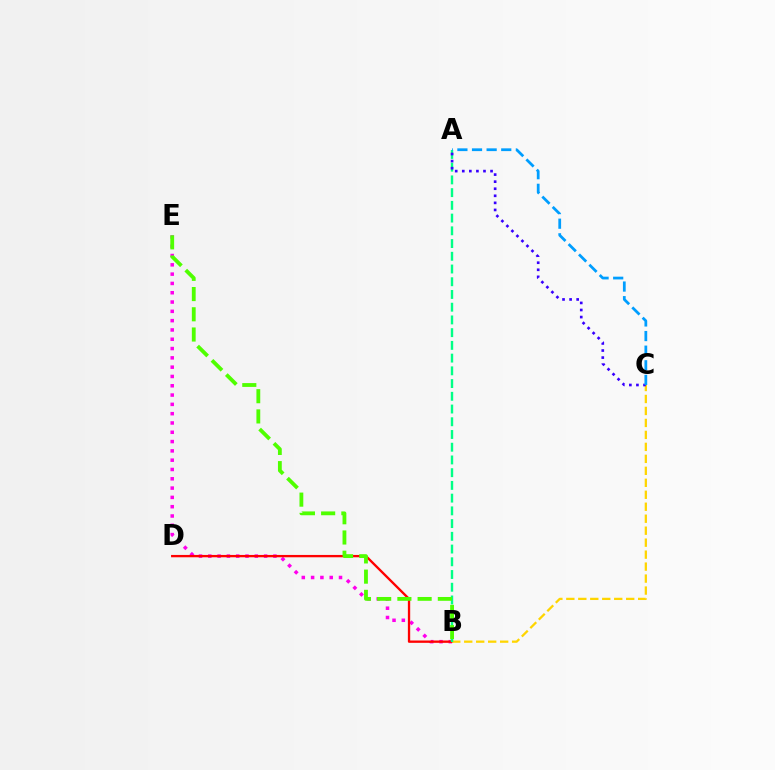{('B', 'E'): [{'color': '#ff00ed', 'line_style': 'dotted', 'thickness': 2.53}, {'color': '#4fff00', 'line_style': 'dashed', 'thickness': 2.75}], ('B', 'D'): [{'color': '#ff0000', 'line_style': 'solid', 'thickness': 1.68}], ('B', 'C'): [{'color': '#ffd500', 'line_style': 'dashed', 'thickness': 1.63}], ('A', 'B'): [{'color': '#00ff86', 'line_style': 'dashed', 'thickness': 1.73}], ('A', 'C'): [{'color': '#3700ff', 'line_style': 'dotted', 'thickness': 1.92}, {'color': '#009eff', 'line_style': 'dashed', 'thickness': 1.99}]}